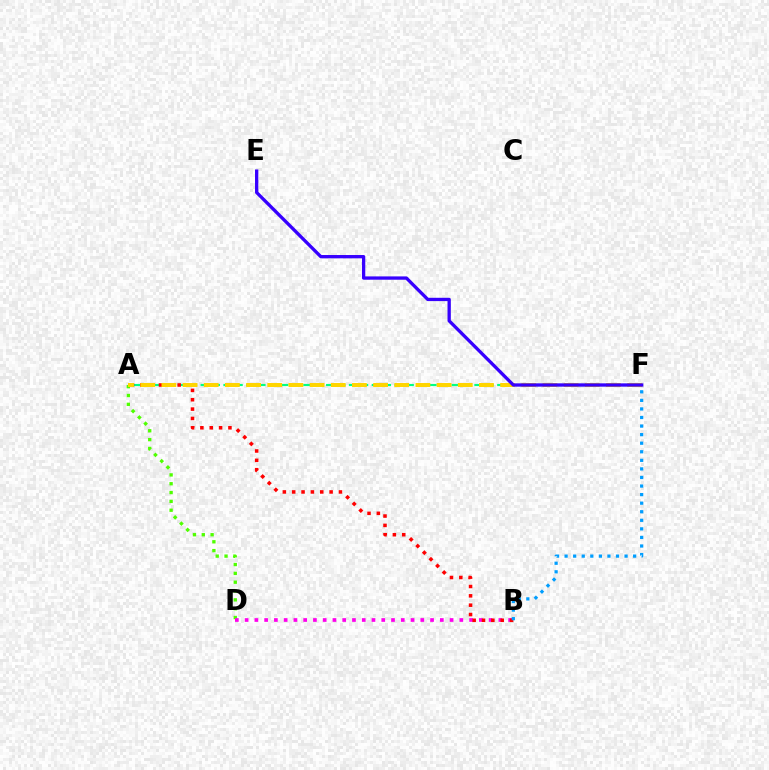{('A', 'F'): [{'color': '#00ff86', 'line_style': 'dashed', 'thickness': 1.55}, {'color': '#ffd500', 'line_style': 'dashed', 'thickness': 2.88}], ('A', 'D'): [{'color': '#4fff00', 'line_style': 'dotted', 'thickness': 2.4}], ('B', 'D'): [{'color': '#ff00ed', 'line_style': 'dotted', 'thickness': 2.65}], ('A', 'B'): [{'color': '#ff0000', 'line_style': 'dotted', 'thickness': 2.54}], ('B', 'F'): [{'color': '#009eff', 'line_style': 'dotted', 'thickness': 2.33}], ('E', 'F'): [{'color': '#3700ff', 'line_style': 'solid', 'thickness': 2.38}]}